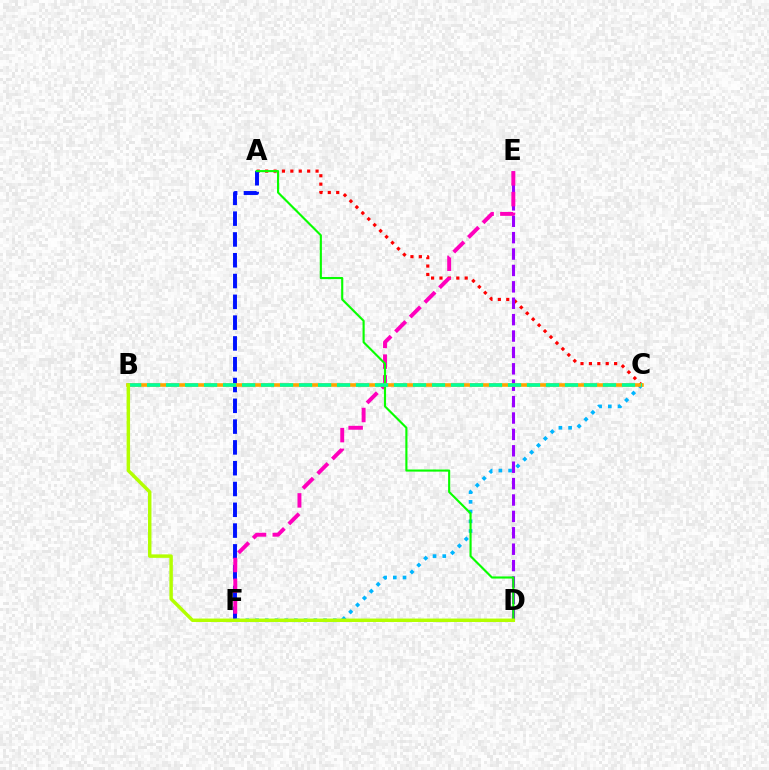{('A', 'C'): [{'color': '#ff0000', 'line_style': 'dotted', 'thickness': 2.28}], ('D', 'E'): [{'color': '#9b00ff', 'line_style': 'dashed', 'thickness': 2.23}], ('A', 'F'): [{'color': '#0010ff', 'line_style': 'dashed', 'thickness': 2.83}], ('C', 'F'): [{'color': '#00b5ff', 'line_style': 'dotted', 'thickness': 2.64}], ('E', 'F'): [{'color': '#ff00bd', 'line_style': 'dashed', 'thickness': 2.82}], ('A', 'D'): [{'color': '#08ff00', 'line_style': 'solid', 'thickness': 1.53}], ('B', 'C'): [{'color': '#ffa500', 'line_style': 'solid', 'thickness': 2.59}, {'color': '#00ff9d', 'line_style': 'dashed', 'thickness': 2.58}], ('B', 'D'): [{'color': '#b3ff00', 'line_style': 'solid', 'thickness': 2.49}]}